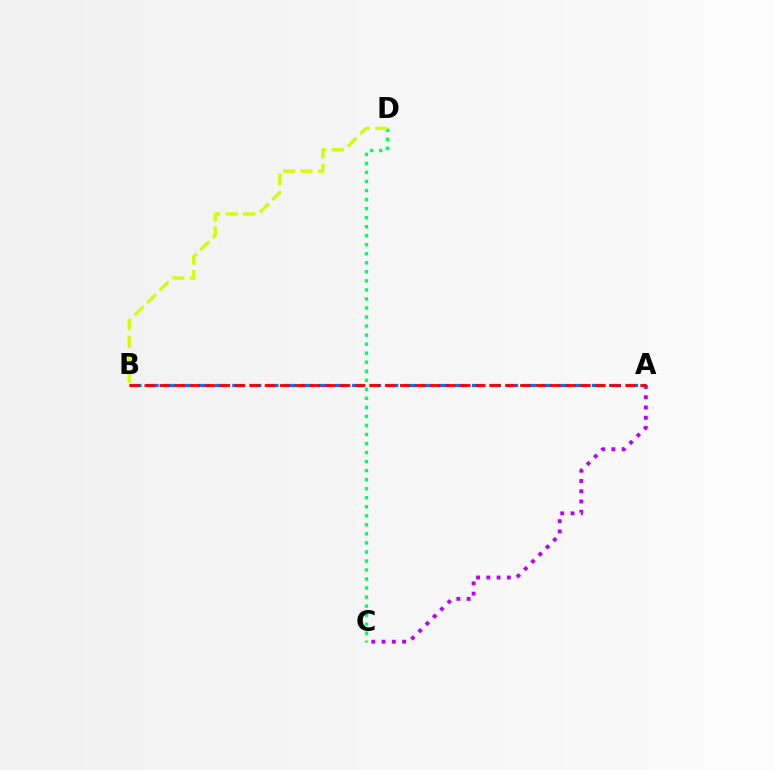{('A', 'B'): [{'color': '#0074ff', 'line_style': 'dashed', 'thickness': 2.33}, {'color': '#ff0000', 'line_style': 'dashed', 'thickness': 2.04}], ('A', 'C'): [{'color': '#b900ff', 'line_style': 'dotted', 'thickness': 2.79}], ('C', 'D'): [{'color': '#00ff5c', 'line_style': 'dotted', 'thickness': 2.45}], ('B', 'D'): [{'color': '#d1ff00', 'line_style': 'dashed', 'thickness': 2.38}]}